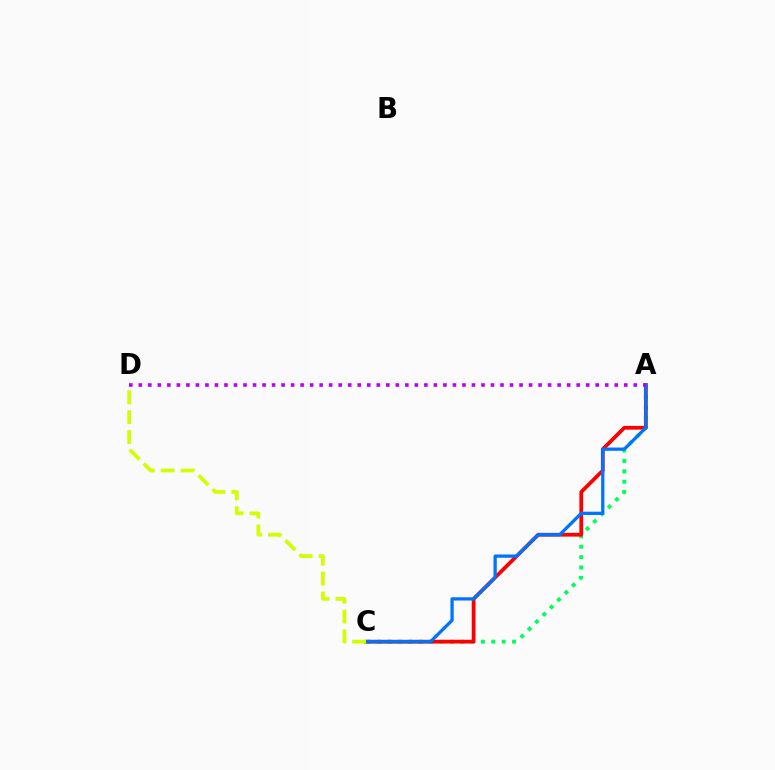{('A', 'C'): [{'color': '#00ff5c', 'line_style': 'dotted', 'thickness': 2.82}, {'color': '#ff0000', 'line_style': 'solid', 'thickness': 2.71}, {'color': '#0074ff', 'line_style': 'solid', 'thickness': 2.36}], ('A', 'D'): [{'color': '#b900ff', 'line_style': 'dotted', 'thickness': 2.59}], ('C', 'D'): [{'color': '#d1ff00', 'line_style': 'dashed', 'thickness': 2.7}]}